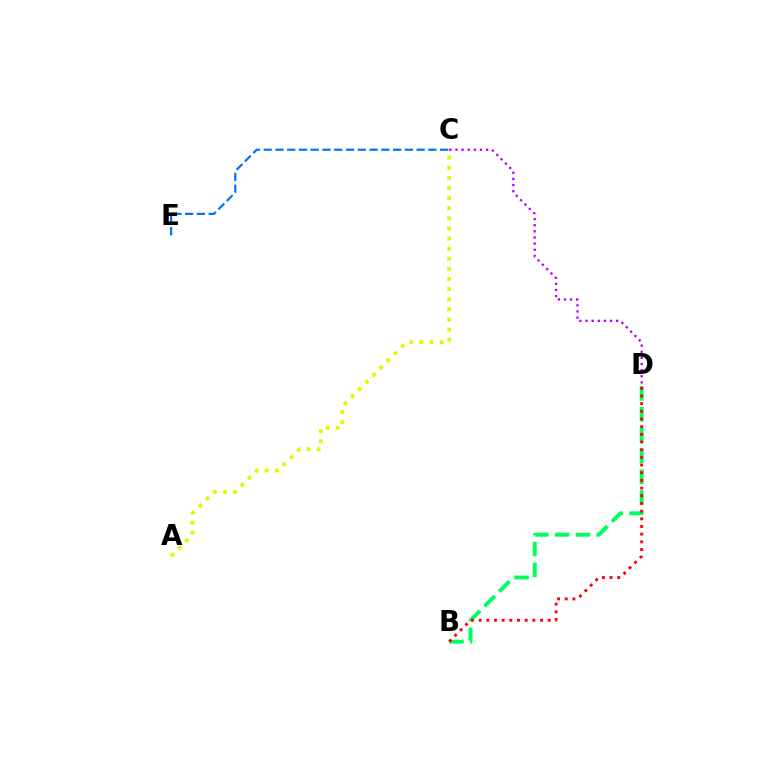{('B', 'D'): [{'color': '#00ff5c', 'line_style': 'dashed', 'thickness': 2.83}, {'color': '#ff0000', 'line_style': 'dotted', 'thickness': 2.09}], ('A', 'C'): [{'color': '#d1ff00', 'line_style': 'dotted', 'thickness': 2.75}], ('C', 'E'): [{'color': '#0074ff', 'line_style': 'dashed', 'thickness': 1.6}], ('C', 'D'): [{'color': '#b900ff', 'line_style': 'dotted', 'thickness': 1.67}]}